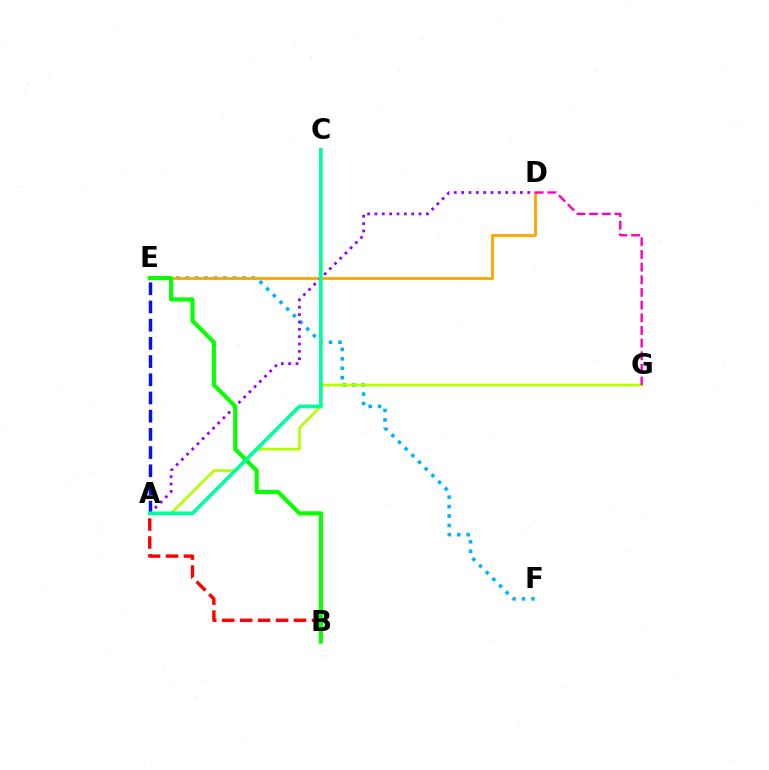{('A', 'B'): [{'color': '#ff0000', 'line_style': 'dashed', 'thickness': 2.44}], ('A', 'E'): [{'color': '#0010ff', 'line_style': 'dashed', 'thickness': 2.47}], ('E', 'F'): [{'color': '#00b5ff', 'line_style': 'dotted', 'thickness': 2.56}], ('D', 'E'): [{'color': '#ffa500', 'line_style': 'solid', 'thickness': 2.04}], ('A', 'G'): [{'color': '#b3ff00', 'line_style': 'solid', 'thickness': 1.91}], ('D', 'G'): [{'color': '#ff00bd', 'line_style': 'dashed', 'thickness': 1.72}], ('A', 'D'): [{'color': '#9b00ff', 'line_style': 'dotted', 'thickness': 2.0}], ('B', 'E'): [{'color': '#08ff00', 'line_style': 'solid', 'thickness': 2.97}], ('A', 'C'): [{'color': '#00ff9d', 'line_style': 'solid', 'thickness': 2.65}]}